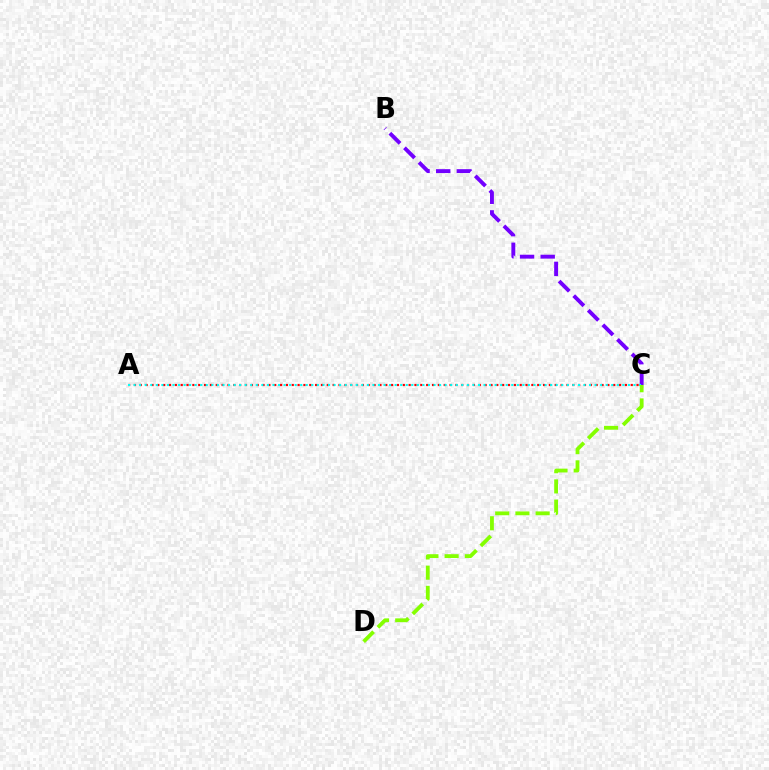{('A', 'C'): [{'color': '#ff0000', 'line_style': 'dotted', 'thickness': 1.59}, {'color': '#00fff6', 'line_style': 'dotted', 'thickness': 1.51}], ('B', 'C'): [{'color': '#7200ff', 'line_style': 'dashed', 'thickness': 2.8}], ('C', 'D'): [{'color': '#84ff00', 'line_style': 'dashed', 'thickness': 2.75}]}